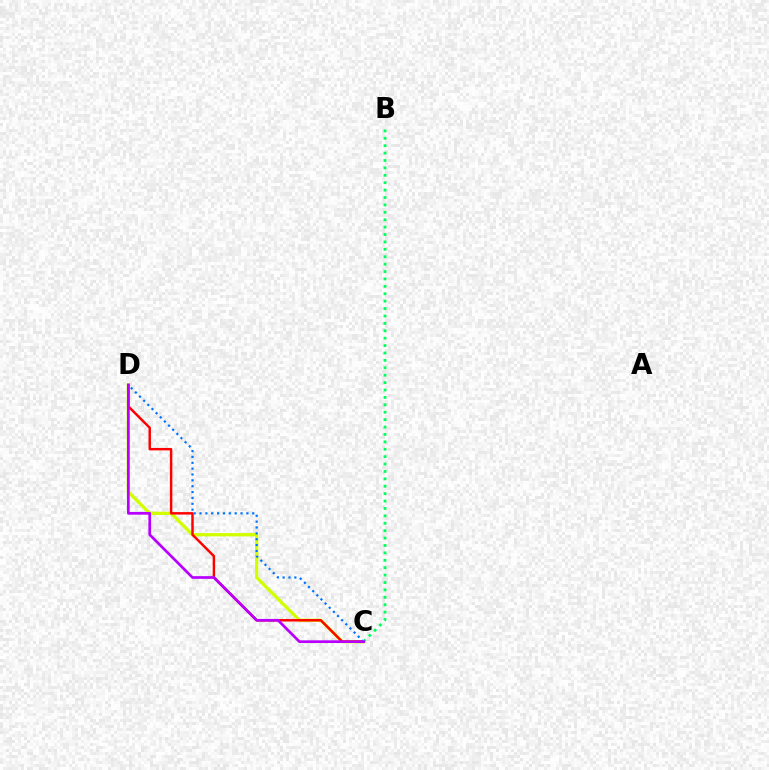{('C', 'D'): [{'color': '#d1ff00', 'line_style': 'solid', 'thickness': 2.37}, {'color': '#ff0000', 'line_style': 'solid', 'thickness': 1.77}, {'color': '#0074ff', 'line_style': 'dotted', 'thickness': 1.59}, {'color': '#b900ff', 'line_style': 'solid', 'thickness': 1.94}], ('B', 'C'): [{'color': '#00ff5c', 'line_style': 'dotted', 'thickness': 2.01}]}